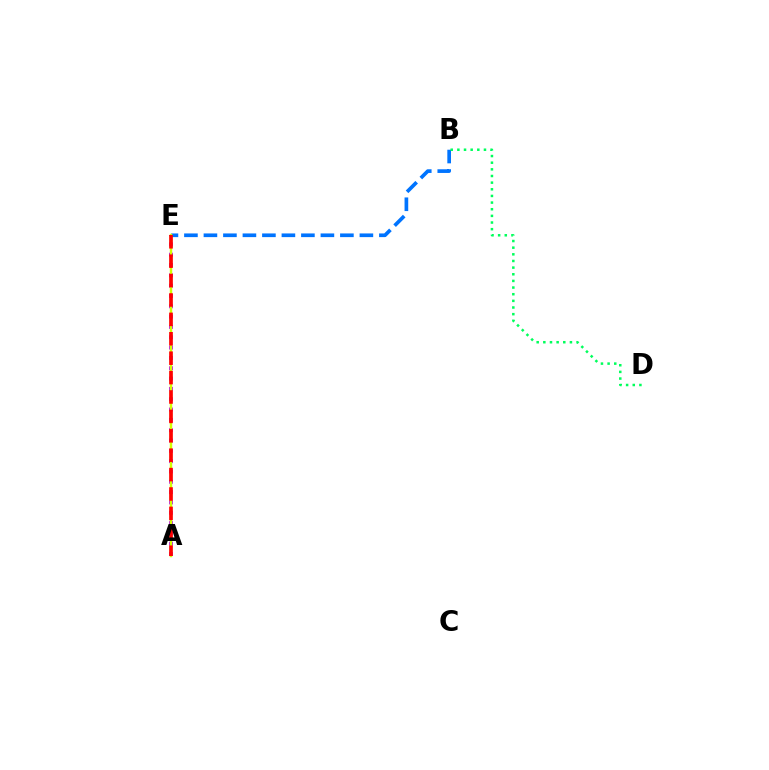{('B', 'E'): [{'color': '#0074ff', 'line_style': 'dashed', 'thickness': 2.65}], ('A', 'E'): [{'color': '#b900ff', 'line_style': 'dotted', 'thickness': 2.8}, {'color': '#d1ff00', 'line_style': 'solid', 'thickness': 1.76}, {'color': '#ff0000', 'line_style': 'dashed', 'thickness': 2.64}], ('B', 'D'): [{'color': '#00ff5c', 'line_style': 'dotted', 'thickness': 1.81}]}